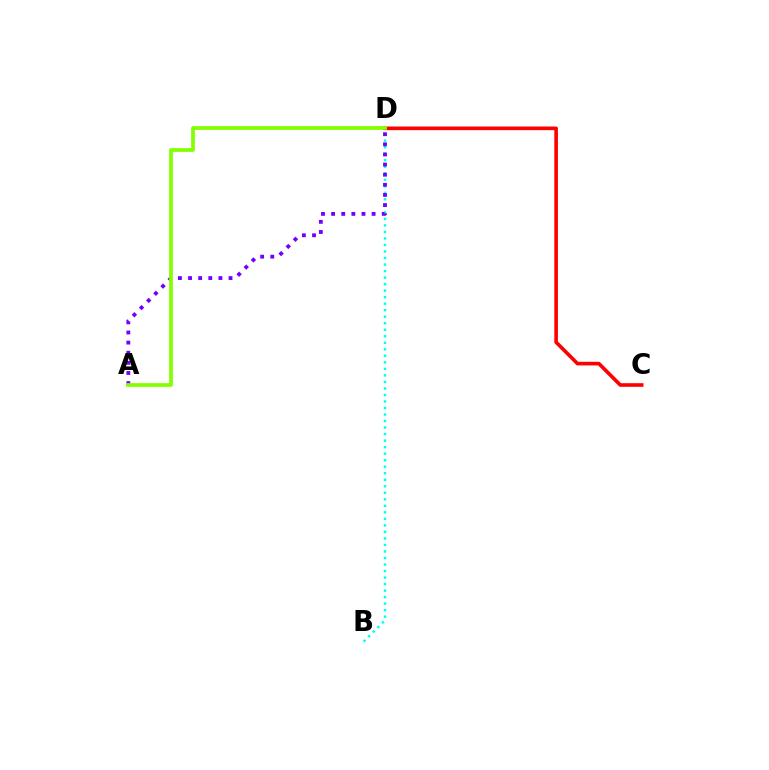{('C', 'D'): [{'color': '#ff0000', 'line_style': 'solid', 'thickness': 2.61}], ('B', 'D'): [{'color': '#00fff6', 'line_style': 'dotted', 'thickness': 1.77}], ('A', 'D'): [{'color': '#7200ff', 'line_style': 'dotted', 'thickness': 2.75}, {'color': '#84ff00', 'line_style': 'solid', 'thickness': 2.7}]}